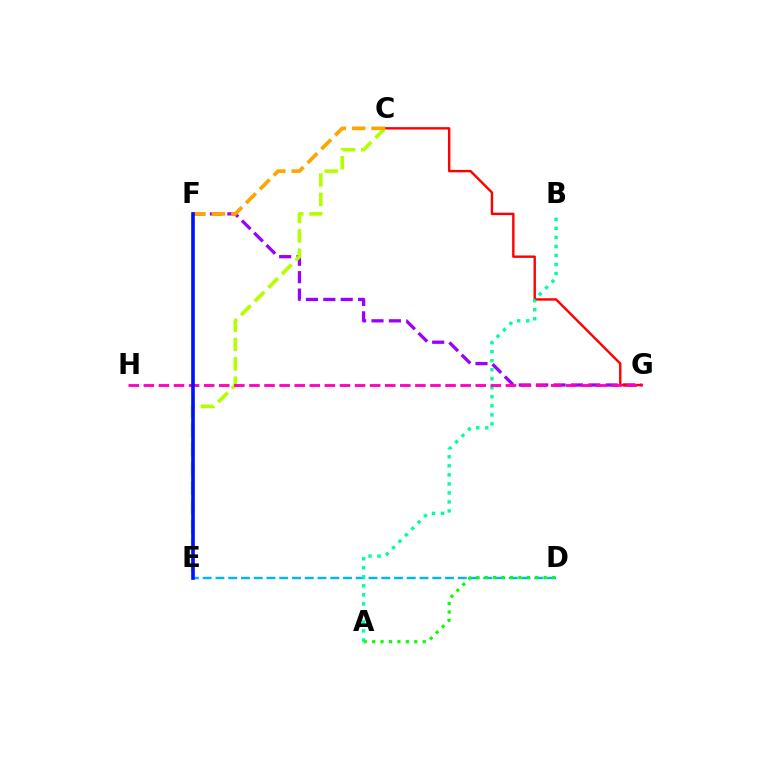{('F', 'G'): [{'color': '#9b00ff', 'line_style': 'dashed', 'thickness': 2.36}], ('D', 'E'): [{'color': '#00b5ff', 'line_style': 'dashed', 'thickness': 1.73}], ('C', 'G'): [{'color': '#ff0000', 'line_style': 'solid', 'thickness': 1.73}], ('C', 'E'): [{'color': '#b3ff00', 'line_style': 'dashed', 'thickness': 2.62}], ('A', 'B'): [{'color': '#00ff9d', 'line_style': 'dotted', 'thickness': 2.45}], ('A', 'D'): [{'color': '#08ff00', 'line_style': 'dotted', 'thickness': 2.29}], ('G', 'H'): [{'color': '#ff00bd', 'line_style': 'dashed', 'thickness': 2.05}], ('C', 'F'): [{'color': '#ffa500', 'line_style': 'dashed', 'thickness': 2.65}], ('E', 'F'): [{'color': '#0010ff', 'line_style': 'solid', 'thickness': 2.61}]}